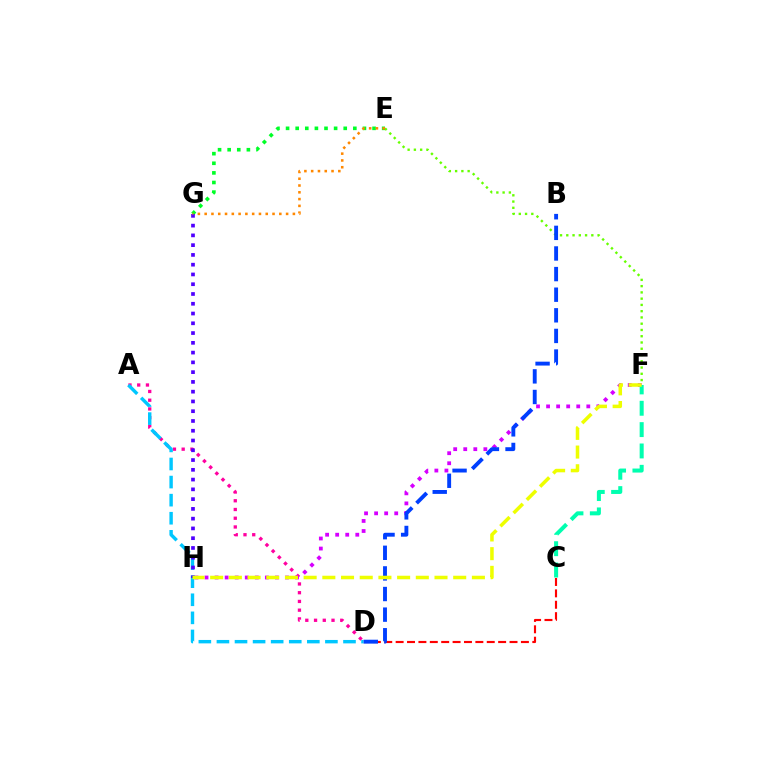{('A', 'D'): [{'color': '#ff00a0', 'line_style': 'dotted', 'thickness': 2.37}, {'color': '#00c7ff', 'line_style': 'dashed', 'thickness': 2.46}], ('F', 'H'): [{'color': '#d600ff', 'line_style': 'dotted', 'thickness': 2.73}, {'color': '#eeff00', 'line_style': 'dashed', 'thickness': 2.54}], ('E', 'F'): [{'color': '#66ff00', 'line_style': 'dotted', 'thickness': 1.7}], ('E', 'G'): [{'color': '#00ff27', 'line_style': 'dotted', 'thickness': 2.61}, {'color': '#ff8800', 'line_style': 'dotted', 'thickness': 1.84}], ('C', 'F'): [{'color': '#00ffaf', 'line_style': 'dashed', 'thickness': 2.9}], ('C', 'D'): [{'color': '#ff0000', 'line_style': 'dashed', 'thickness': 1.55}], ('G', 'H'): [{'color': '#4f00ff', 'line_style': 'dotted', 'thickness': 2.65}], ('B', 'D'): [{'color': '#003fff', 'line_style': 'dashed', 'thickness': 2.8}]}